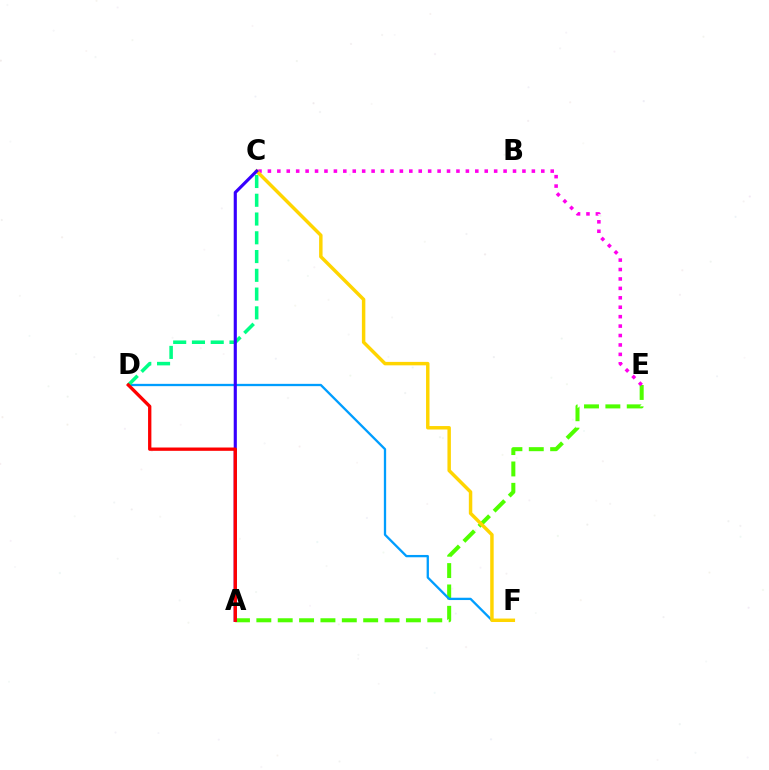{('A', 'E'): [{'color': '#4fff00', 'line_style': 'dashed', 'thickness': 2.9}], ('D', 'F'): [{'color': '#009eff', 'line_style': 'solid', 'thickness': 1.66}], ('C', 'D'): [{'color': '#00ff86', 'line_style': 'dashed', 'thickness': 2.55}], ('C', 'E'): [{'color': '#ff00ed', 'line_style': 'dotted', 'thickness': 2.56}], ('C', 'F'): [{'color': '#ffd500', 'line_style': 'solid', 'thickness': 2.49}], ('A', 'C'): [{'color': '#3700ff', 'line_style': 'solid', 'thickness': 2.26}], ('A', 'D'): [{'color': '#ff0000', 'line_style': 'solid', 'thickness': 2.38}]}